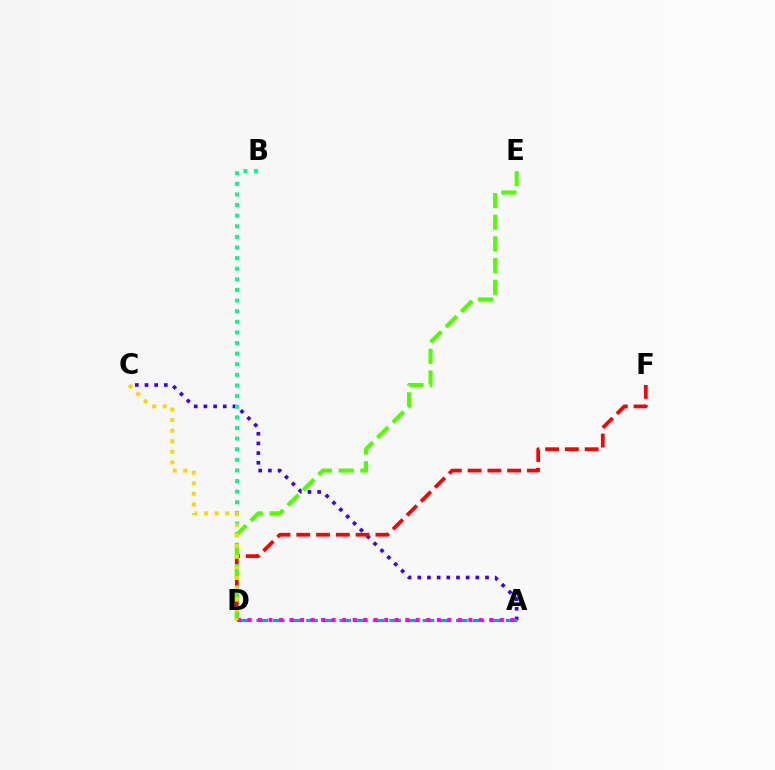{('A', 'C'): [{'color': '#3700ff', 'line_style': 'dotted', 'thickness': 2.63}], ('D', 'F'): [{'color': '#ff0000', 'line_style': 'dashed', 'thickness': 2.69}], ('B', 'D'): [{'color': '#00ff86', 'line_style': 'dotted', 'thickness': 2.88}], ('D', 'E'): [{'color': '#4fff00', 'line_style': 'dashed', 'thickness': 2.95}], ('A', 'D'): [{'color': '#009eff', 'line_style': 'dashed', 'thickness': 2.26}, {'color': '#ff00ed', 'line_style': 'dotted', 'thickness': 2.86}], ('C', 'D'): [{'color': '#ffd500', 'line_style': 'dotted', 'thickness': 2.88}]}